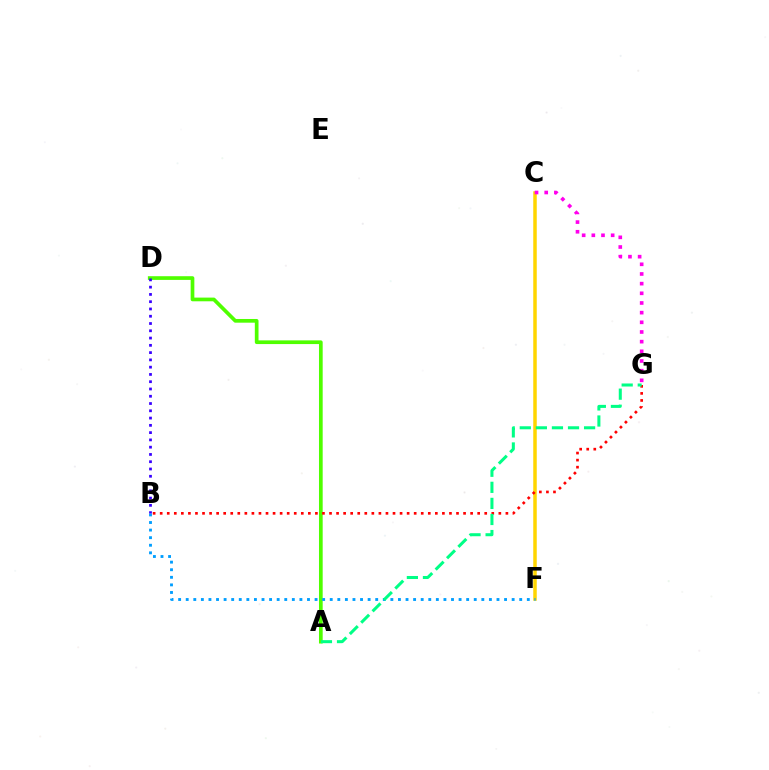{('A', 'D'): [{'color': '#4fff00', 'line_style': 'solid', 'thickness': 2.66}], ('C', 'F'): [{'color': '#ffd500', 'line_style': 'solid', 'thickness': 2.52}], ('B', 'F'): [{'color': '#009eff', 'line_style': 'dotted', 'thickness': 2.06}], ('B', 'D'): [{'color': '#3700ff', 'line_style': 'dotted', 'thickness': 1.98}], ('B', 'G'): [{'color': '#ff0000', 'line_style': 'dotted', 'thickness': 1.92}], ('A', 'G'): [{'color': '#00ff86', 'line_style': 'dashed', 'thickness': 2.18}], ('C', 'G'): [{'color': '#ff00ed', 'line_style': 'dotted', 'thickness': 2.63}]}